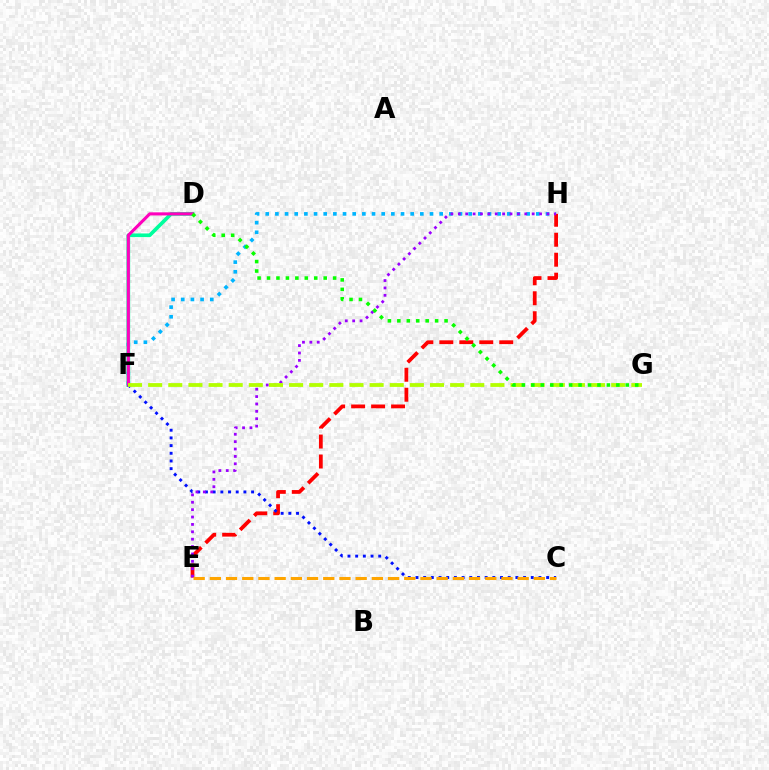{('F', 'H'): [{'color': '#00b5ff', 'line_style': 'dotted', 'thickness': 2.63}], ('D', 'F'): [{'color': '#00ff9d', 'line_style': 'solid', 'thickness': 2.64}, {'color': '#ff00bd', 'line_style': 'solid', 'thickness': 2.23}], ('E', 'H'): [{'color': '#ff0000', 'line_style': 'dashed', 'thickness': 2.71}, {'color': '#9b00ff', 'line_style': 'dotted', 'thickness': 2.01}], ('C', 'F'): [{'color': '#0010ff', 'line_style': 'dotted', 'thickness': 2.09}], ('F', 'G'): [{'color': '#b3ff00', 'line_style': 'dashed', 'thickness': 2.73}], ('D', 'G'): [{'color': '#08ff00', 'line_style': 'dotted', 'thickness': 2.57}], ('C', 'E'): [{'color': '#ffa500', 'line_style': 'dashed', 'thickness': 2.2}]}